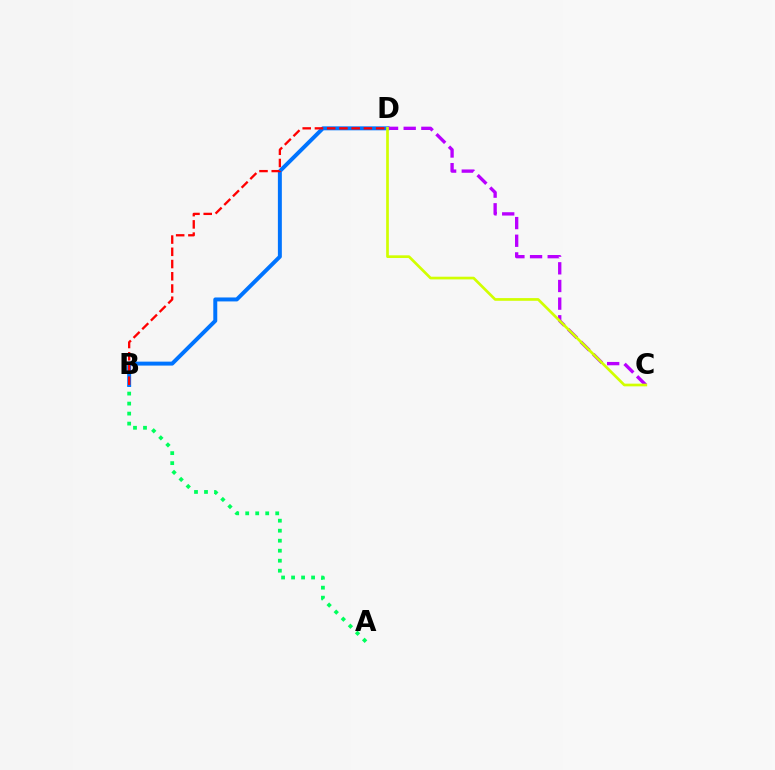{('A', 'B'): [{'color': '#00ff5c', 'line_style': 'dotted', 'thickness': 2.72}], ('B', 'D'): [{'color': '#0074ff', 'line_style': 'solid', 'thickness': 2.85}, {'color': '#ff0000', 'line_style': 'dashed', 'thickness': 1.66}], ('C', 'D'): [{'color': '#b900ff', 'line_style': 'dashed', 'thickness': 2.4}, {'color': '#d1ff00', 'line_style': 'solid', 'thickness': 1.94}]}